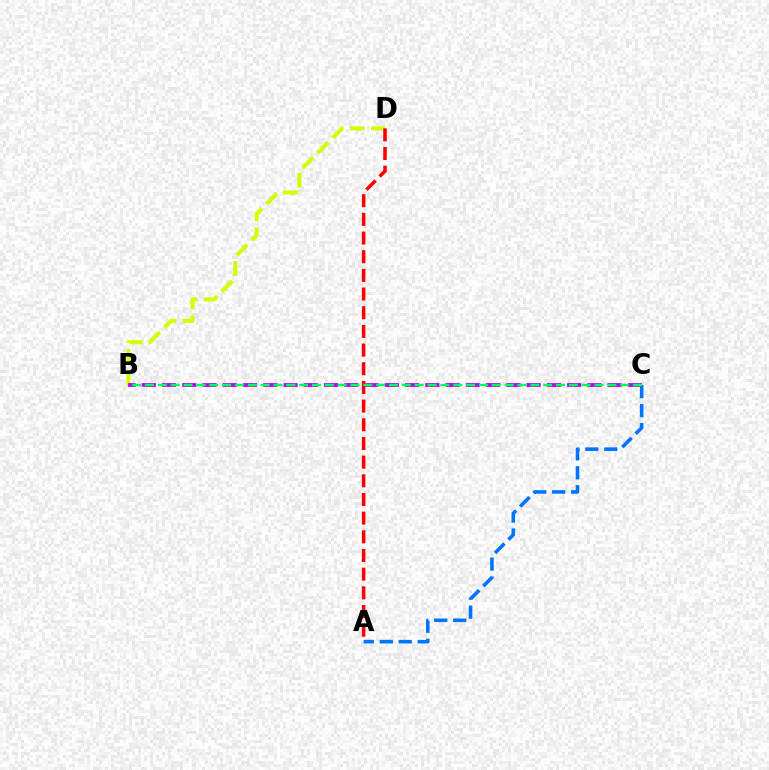{('B', 'D'): [{'color': '#d1ff00', 'line_style': 'dashed', 'thickness': 2.88}], ('A', 'C'): [{'color': '#0074ff', 'line_style': 'dashed', 'thickness': 2.58}], ('B', 'C'): [{'color': '#b900ff', 'line_style': 'dashed', 'thickness': 2.75}, {'color': '#00ff5c', 'line_style': 'dashed', 'thickness': 1.74}], ('A', 'D'): [{'color': '#ff0000', 'line_style': 'dashed', 'thickness': 2.54}]}